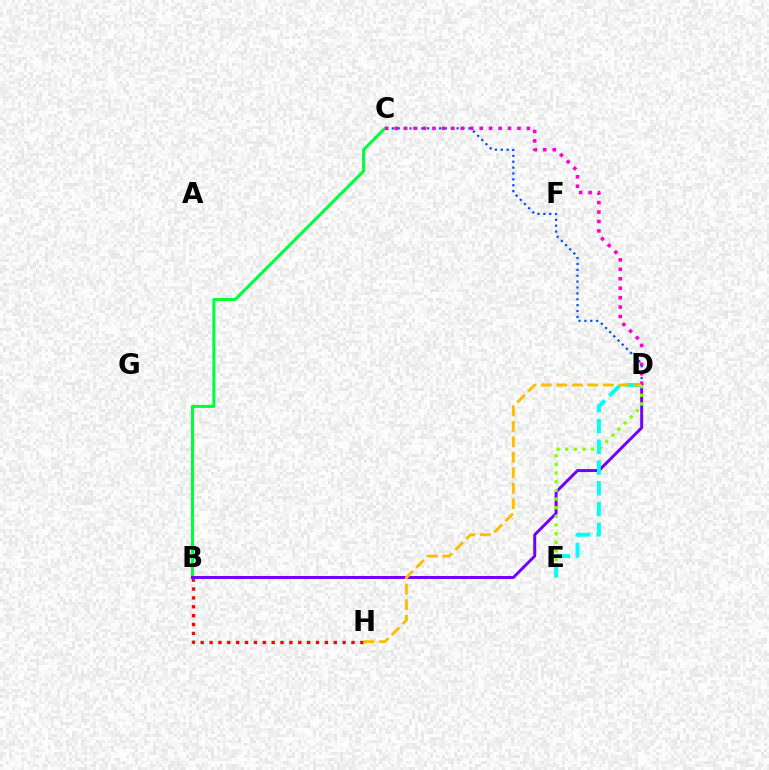{('C', 'D'): [{'color': '#004bff', 'line_style': 'dotted', 'thickness': 1.6}, {'color': '#ff00cf', 'line_style': 'dotted', 'thickness': 2.57}], ('B', 'C'): [{'color': '#00ff39', 'line_style': 'solid', 'thickness': 2.21}], ('B', 'H'): [{'color': '#ff0000', 'line_style': 'dotted', 'thickness': 2.41}], ('B', 'D'): [{'color': '#7200ff', 'line_style': 'solid', 'thickness': 2.13}], ('D', 'E'): [{'color': '#84ff00', 'line_style': 'dotted', 'thickness': 2.35}, {'color': '#00fff6', 'line_style': 'dashed', 'thickness': 2.82}], ('D', 'H'): [{'color': '#ffbd00', 'line_style': 'dashed', 'thickness': 2.1}]}